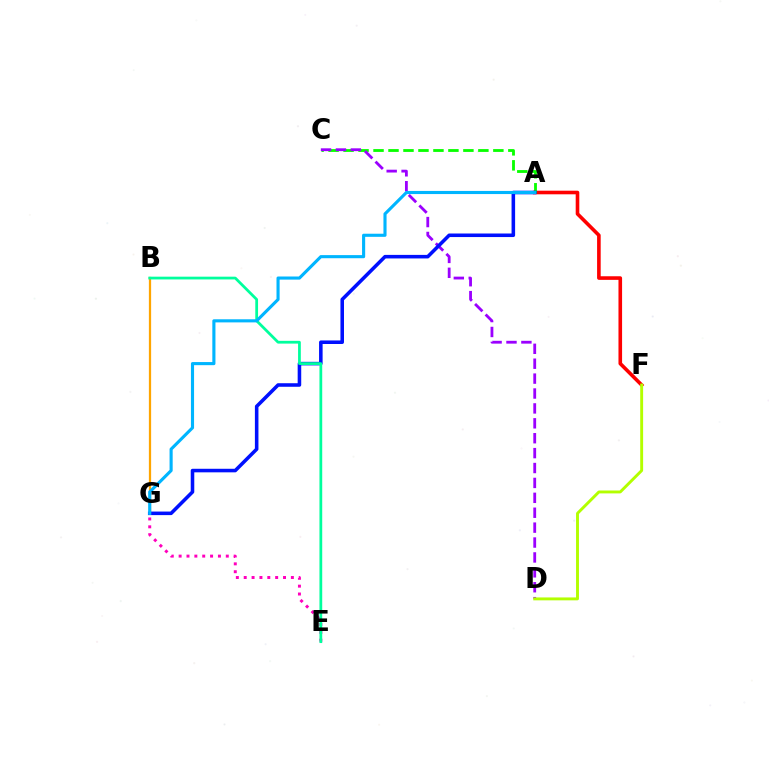{('A', 'F'): [{'color': '#ff0000', 'line_style': 'solid', 'thickness': 2.6}], ('A', 'C'): [{'color': '#08ff00', 'line_style': 'dashed', 'thickness': 2.04}], ('C', 'D'): [{'color': '#9b00ff', 'line_style': 'dashed', 'thickness': 2.02}], ('B', 'G'): [{'color': '#ffa500', 'line_style': 'solid', 'thickness': 1.62}], ('A', 'G'): [{'color': '#0010ff', 'line_style': 'solid', 'thickness': 2.56}, {'color': '#00b5ff', 'line_style': 'solid', 'thickness': 2.24}], ('E', 'G'): [{'color': '#ff00bd', 'line_style': 'dotted', 'thickness': 2.14}], ('D', 'F'): [{'color': '#b3ff00', 'line_style': 'solid', 'thickness': 2.09}], ('B', 'E'): [{'color': '#00ff9d', 'line_style': 'solid', 'thickness': 1.99}]}